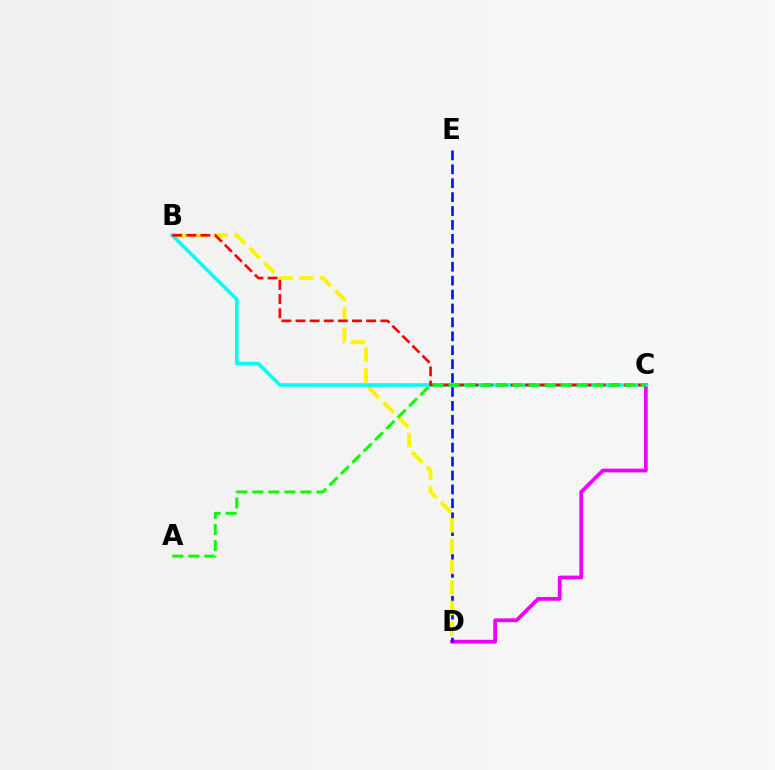{('C', 'D'): [{'color': '#ee00ff', 'line_style': 'solid', 'thickness': 2.72}], ('D', 'E'): [{'color': '#0010ff', 'line_style': 'dashed', 'thickness': 1.89}], ('B', 'D'): [{'color': '#fcf500', 'line_style': 'dashed', 'thickness': 2.8}], ('B', 'C'): [{'color': '#00fff6', 'line_style': 'solid', 'thickness': 2.59}, {'color': '#ff0000', 'line_style': 'dashed', 'thickness': 1.92}], ('A', 'C'): [{'color': '#08ff00', 'line_style': 'dashed', 'thickness': 2.18}]}